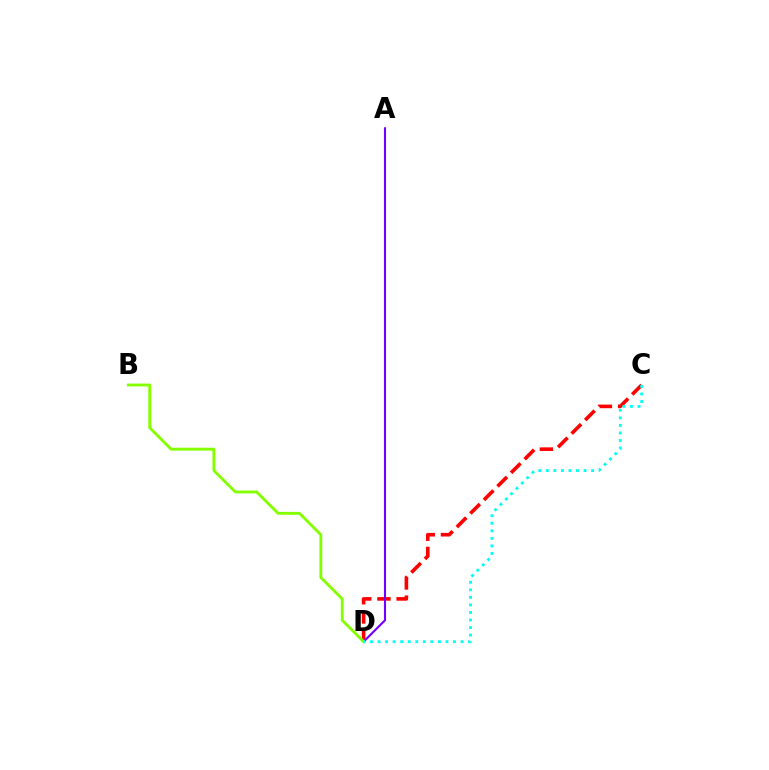{('C', 'D'): [{'color': '#ff0000', 'line_style': 'dashed', 'thickness': 2.61}, {'color': '#00fff6', 'line_style': 'dotted', 'thickness': 2.05}], ('A', 'D'): [{'color': '#7200ff', 'line_style': 'solid', 'thickness': 1.51}], ('B', 'D'): [{'color': '#84ff00', 'line_style': 'solid', 'thickness': 2.06}]}